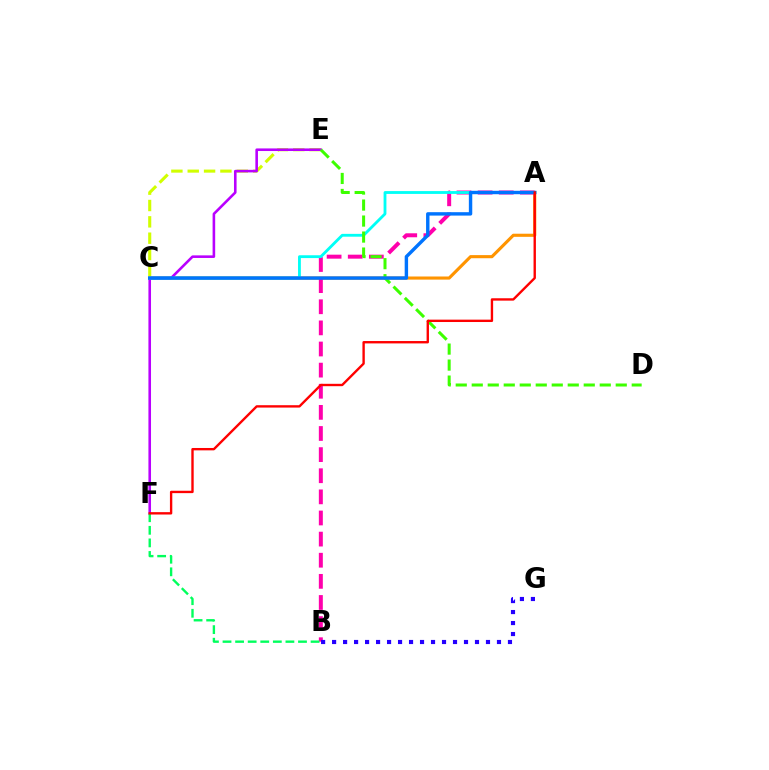{('A', 'C'): [{'color': '#ff9400', 'line_style': 'solid', 'thickness': 2.25}, {'color': '#00fff6', 'line_style': 'solid', 'thickness': 2.04}, {'color': '#0074ff', 'line_style': 'solid', 'thickness': 2.46}], ('A', 'B'): [{'color': '#ff00ac', 'line_style': 'dashed', 'thickness': 2.87}], ('C', 'E'): [{'color': '#d1ff00', 'line_style': 'dashed', 'thickness': 2.22}], ('E', 'F'): [{'color': '#b900ff', 'line_style': 'solid', 'thickness': 1.86}], ('D', 'E'): [{'color': '#3dff00', 'line_style': 'dashed', 'thickness': 2.17}], ('B', 'G'): [{'color': '#2500ff', 'line_style': 'dotted', 'thickness': 2.99}], ('B', 'F'): [{'color': '#00ff5c', 'line_style': 'dashed', 'thickness': 1.71}], ('A', 'F'): [{'color': '#ff0000', 'line_style': 'solid', 'thickness': 1.71}]}